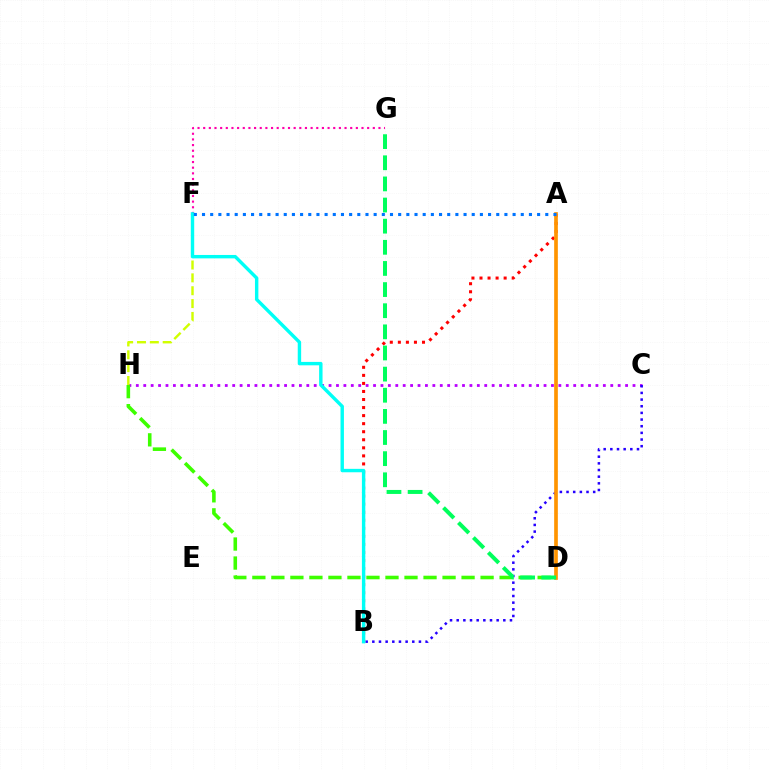{('C', 'H'): [{'color': '#b900ff', 'line_style': 'dotted', 'thickness': 2.01}], ('F', 'H'): [{'color': '#d1ff00', 'line_style': 'dashed', 'thickness': 1.75}], ('D', 'H'): [{'color': '#3dff00', 'line_style': 'dashed', 'thickness': 2.58}], ('B', 'C'): [{'color': '#2500ff', 'line_style': 'dotted', 'thickness': 1.81}], ('A', 'B'): [{'color': '#ff0000', 'line_style': 'dotted', 'thickness': 2.19}], ('F', 'G'): [{'color': '#ff00ac', 'line_style': 'dotted', 'thickness': 1.54}], ('B', 'F'): [{'color': '#00fff6', 'line_style': 'solid', 'thickness': 2.45}], ('A', 'D'): [{'color': '#ff9400', 'line_style': 'solid', 'thickness': 2.65}], ('D', 'G'): [{'color': '#00ff5c', 'line_style': 'dashed', 'thickness': 2.87}], ('A', 'F'): [{'color': '#0074ff', 'line_style': 'dotted', 'thickness': 2.22}]}